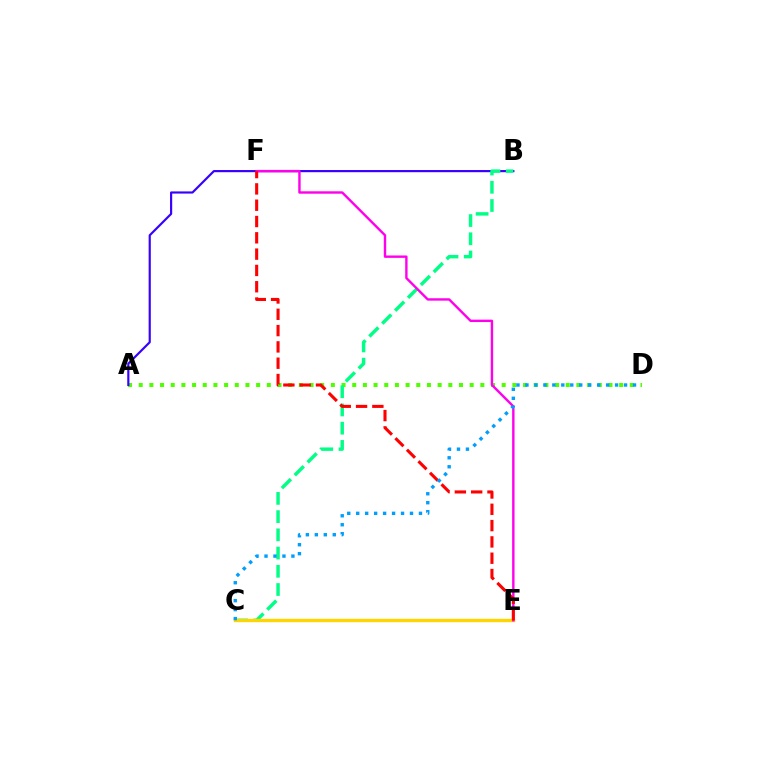{('A', 'D'): [{'color': '#4fff00', 'line_style': 'dotted', 'thickness': 2.9}], ('A', 'B'): [{'color': '#3700ff', 'line_style': 'solid', 'thickness': 1.56}], ('B', 'C'): [{'color': '#00ff86', 'line_style': 'dashed', 'thickness': 2.48}], ('C', 'E'): [{'color': '#ffd500', 'line_style': 'solid', 'thickness': 2.41}], ('E', 'F'): [{'color': '#ff00ed', 'line_style': 'solid', 'thickness': 1.73}, {'color': '#ff0000', 'line_style': 'dashed', 'thickness': 2.22}], ('C', 'D'): [{'color': '#009eff', 'line_style': 'dotted', 'thickness': 2.44}]}